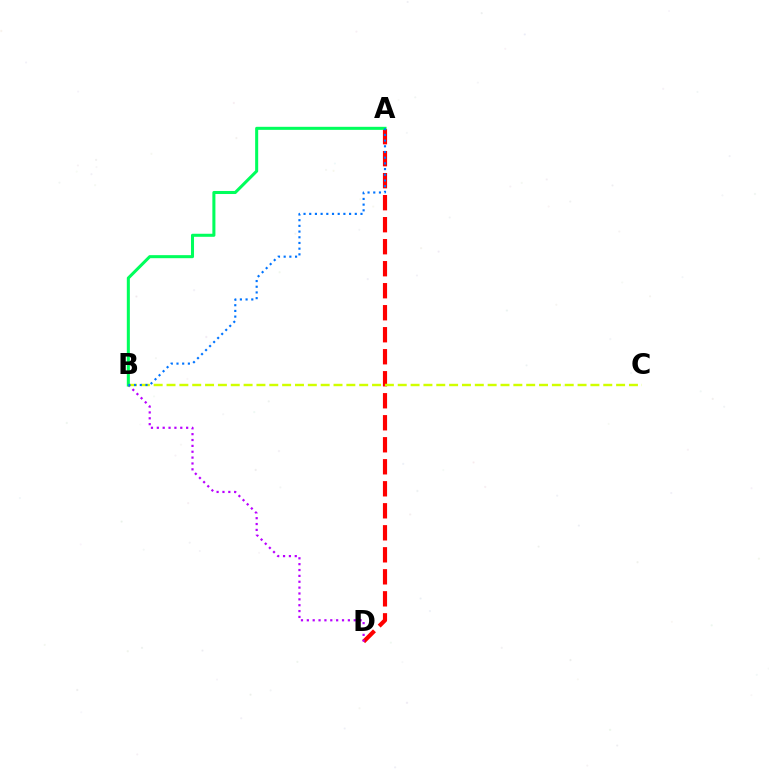{('A', 'D'): [{'color': '#ff0000', 'line_style': 'dashed', 'thickness': 2.99}], ('B', 'C'): [{'color': '#d1ff00', 'line_style': 'dashed', 'thickness': 1.75}], ('B', 'D'): [{'color': '#b900ff', 'line_style': 'dotted', 'thickness': 1.59}], ('A', 'B'): [{'color': '#00ff5c', 'line_style': 'solid', 'thickness': 2.19}, {'color': '#0074ff', 'line_style': 'dotted', 'thickness': 1.55}]}